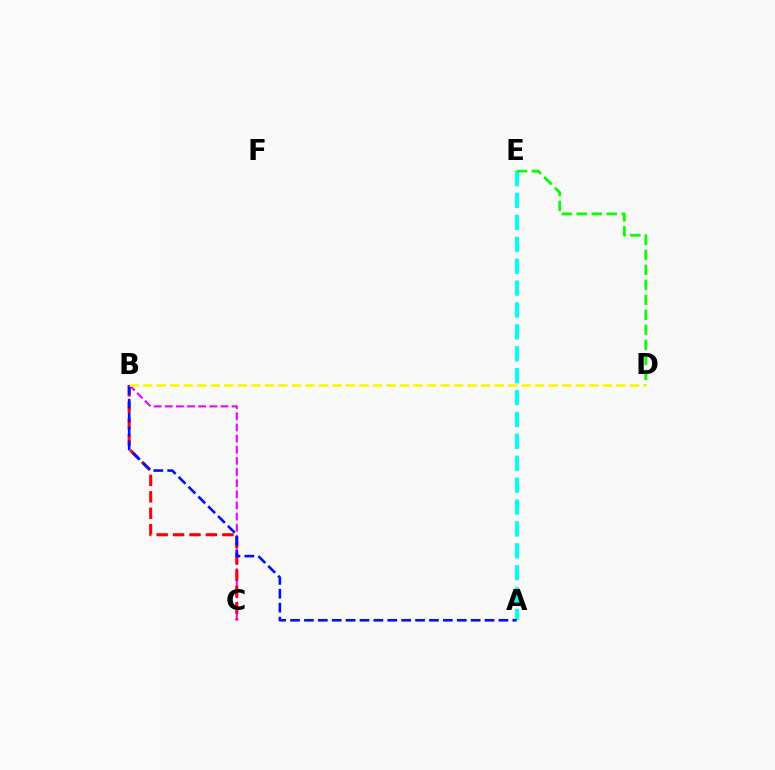{('B', 'C'): [{'color': '#ee00ff', 'line_style': 'dashed', 'thickness': 1.51}, {'color': '#ff0000', 'line_style': 'dashed', 'thickness': 2.23}], ('A', 'E'): [{'color': '#00fff6', 'line_style': 'dashed', 'thickness': 2.97}], ('A', 'B'): [{'color': '#0010ff', 'line_style': 'dashed', 'thickness': 1.89}], ('B', 'D'): [{'color': '#fcf500', 'line_style': 'dashed', 'thickness': 1.84}], ('D', 'E'): [{'color': '#08ff00', 'line_style': 'dashed', 'thickness': 2.04}]}